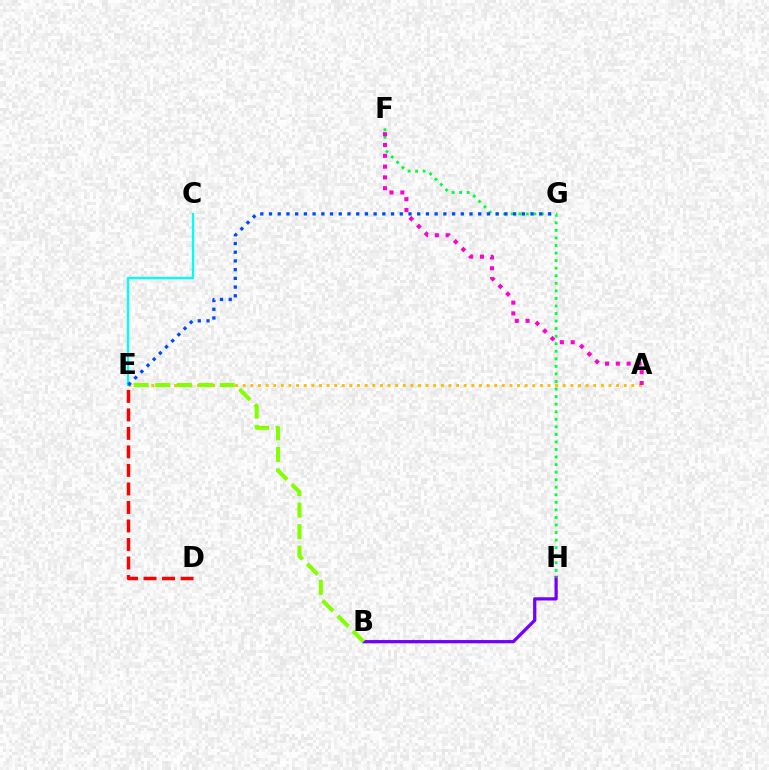{('A', 'E'): [{'color': '#ffbd00', 'line_style': 'dotted', 'thickness': 2.07}], ('B', 'H'): [{'color': '#7200ff', 'line_style': 'solid', 'thickness': 2.33}], ('B', 'E'): [{'color': '#84ff00', 'line_style': 'dashed', 'thickness': 2.92}], ('F', 'H'): [{'color': '#00ff39', 'line_style': 'dotted', 'thickness': 2.05}], ('A', 'F'): [{'color': '#ff00cf', 'line_style': 'dotted', 'thickness': 2.93}], ('C', 'E'): [{'color': '#00fff6', 'line_style': 'solid', 'thickness': 1.66}], ('E', 'G'): [{'color': '#004bff', 'line_style': 'dotted', 'thickness': 2.37}], ('D', 'E'): [{'color': '#ff0000', 'line_style': 'dashed', 'thickness': 2.51}]}